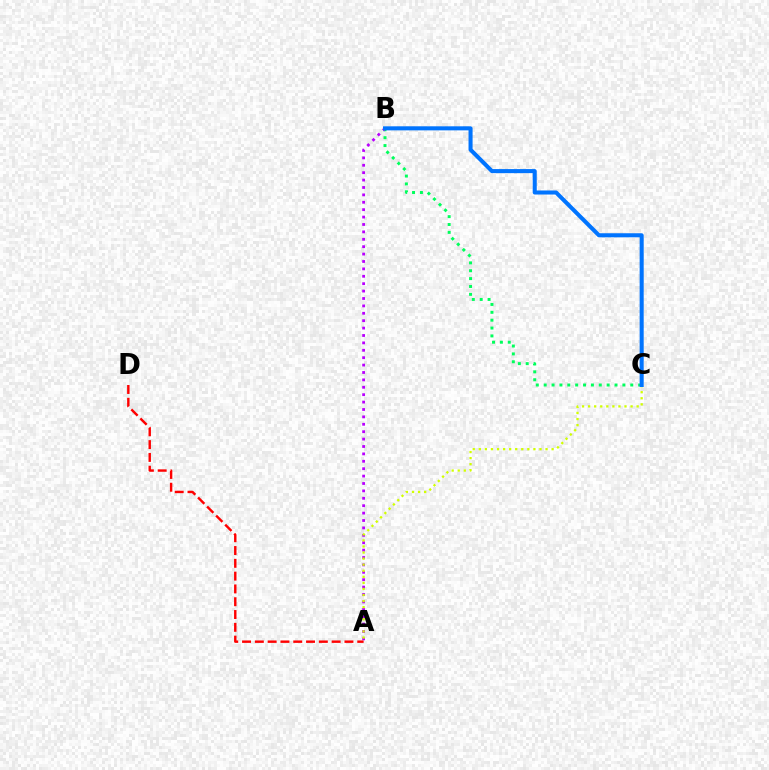{('B', 'C'): [{'color': '#00ff5c', 'line_style': 'dotted', 'thickness': 2.14}, {'color': '#0074ff', 'line_style': 'solid', 'thickness': 2.92}], ('A', 'B'): [{'color': '#b900ff', 'line_style': 'dotted', 'thickness': 2.01}], ('A', 'C'): [{'color': '#d1ff00', 'line_style': 'dotted', 'thickness': 1.65}], ('A', 'D'): [{'color': '#ff0000', 'line_style': 'dashed', 'thickness': 1.74}]}